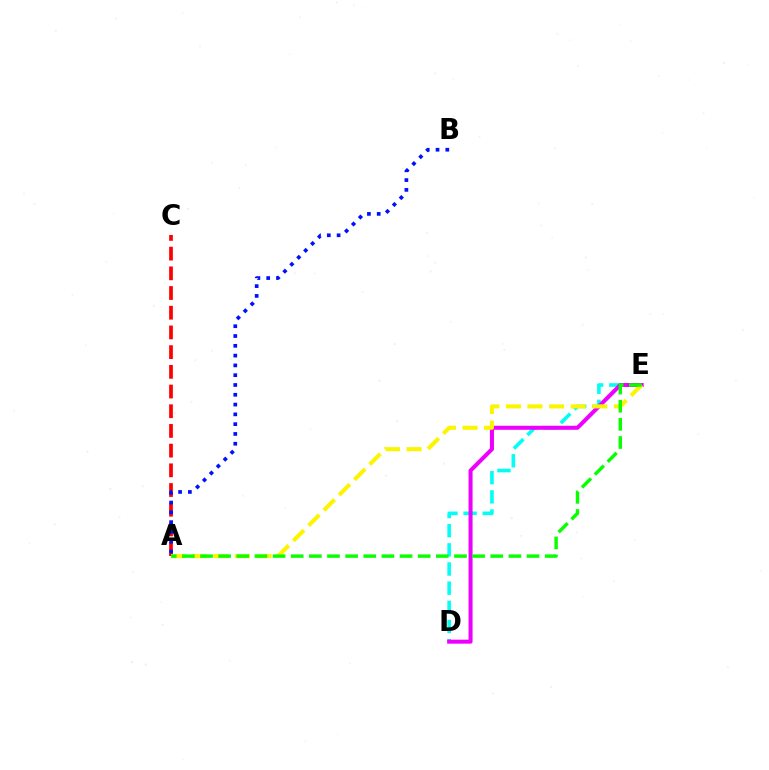{('D', 'E'): [{'color': '#00fff6', 'line_style': 'dashed', 'thickness': 2.6}, {'color': '#ee00ff', 'line_style': 'solid', 'thickness': 2.9}], ('A', 'C'): [{'color': '#ff0000', 'line_style': 'dashed', 'thickness': 2.68}], ('A', 'B'): [{'color': '#0010ff', 'line_style': 'dotted', 'thickness': 2.66}], ('A', 'E'): [{'color': '#fcf500', 'line_style': 'dashed', 'thickness': 2.93}, {'color': '#08ff00', 'line_style': 'dashed', 'thickness': 2.46}]}